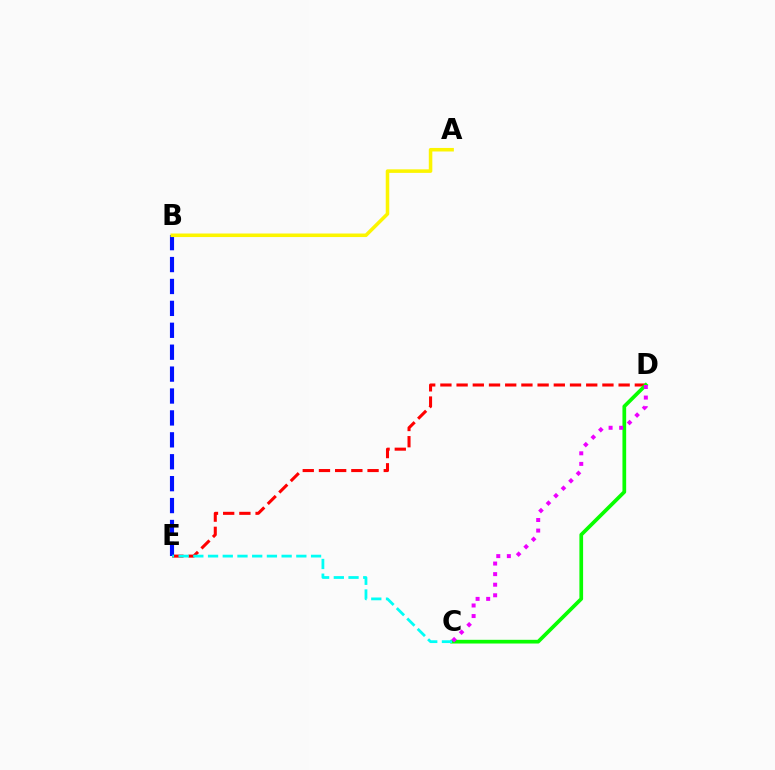{('D', 'E'): [{'color': '#ff0000', 'line_style': 'dashed', 'thickness': 2.2}], ('C', 'D'): [{'color': '#08ff00', 'line_style': 'solid', 'thickness': 2.67}, {'color': '#ee00ff', 'line_style': 'dotted', 'thickness': 2.87}], ('B', 'E'): [{'color': '#0010ff', 'line_style': 'dashed', 'thickness': 2.98}], ('C', 'E'): [{'color': '#00fff6', 'line_style': 'dashed', 'thickness': 2.0}], ('A', 'B'): [{'color': '#fcf500', 'line_style': 'solid', 'thickness': 2.55}]}